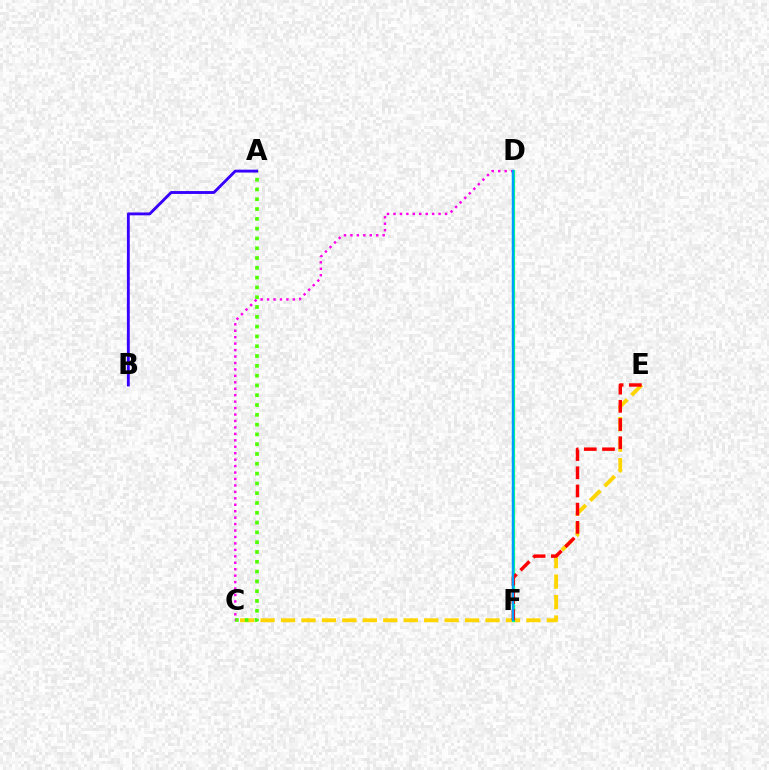{('C', 'E'): [{'color': '#ffd500', 'line_style': 'dashed', 'thickness': 2.78}], ('D', 'F'): [{'color': '#00ff86', 'line_style': 'solid', 'thickness': 2.32}, {'color': '#009eff', 'line_style': 'solid', 'thickness': 1.66}], ('A', 'C'): [{'color': '#4fff00', 'line_style': 'dotted', 'thickness': 2.66}], ('E', 'F'): [{'color': '#ff0000', 'line_style': 'dashed', 'thickness': 2.47}], ('A', 'B'): [{'color': '#3700ff', 'line_style': 'solid', 'thickness': 2.06}], ('C', 'D'): [{'color': '#ff00ed', 'line_style': 'dotted', 'thickness': 1.75}]}